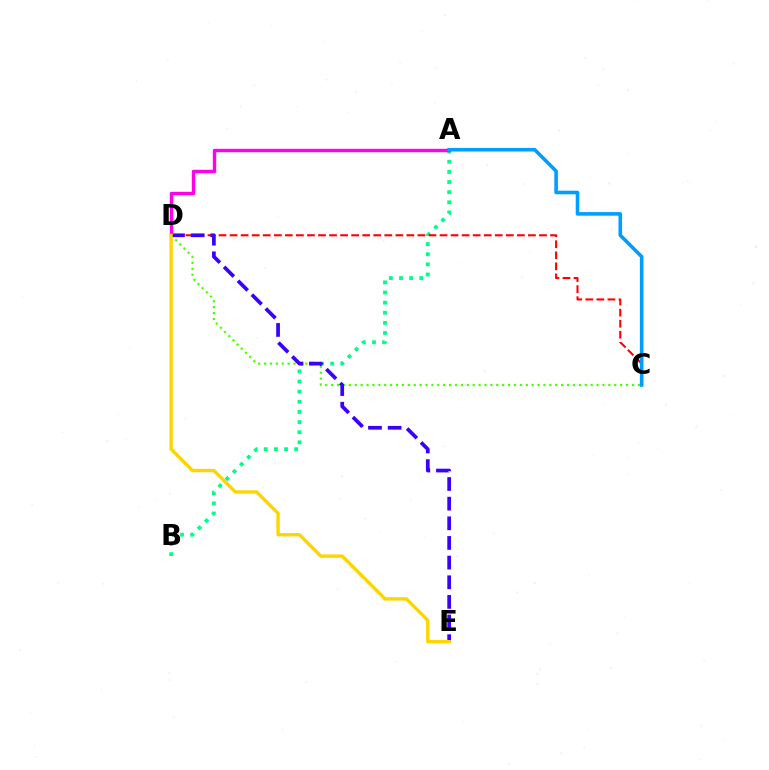{('C', 'D'): [{'color': '#4fff00', 'line_style': 'dotted', 'thickness': 1.6}, {'color': '#ff0000', 'line_style': 'dashed', 'thickness': 1.5}], ('A', 'B'): [{'color': '#00ff86', 'line_style': 'dotted', 'thickness': 2.75}], ('A', 'D'): [{'color': '#ff00ed', 'line_style': 'solid', 'thickness': 2.45}], ('D', 'E'): [{'color': '#3700ff', 'line_style': 'dashed', 'thickness': 2.67}, {'color': '#ffd500', 'line_style': 'solid', 'thickness': 2.41}], ('A', 'C'): [{'color': '#009eff', 'line_style': 'solid', 'thickness': 2.59}]}